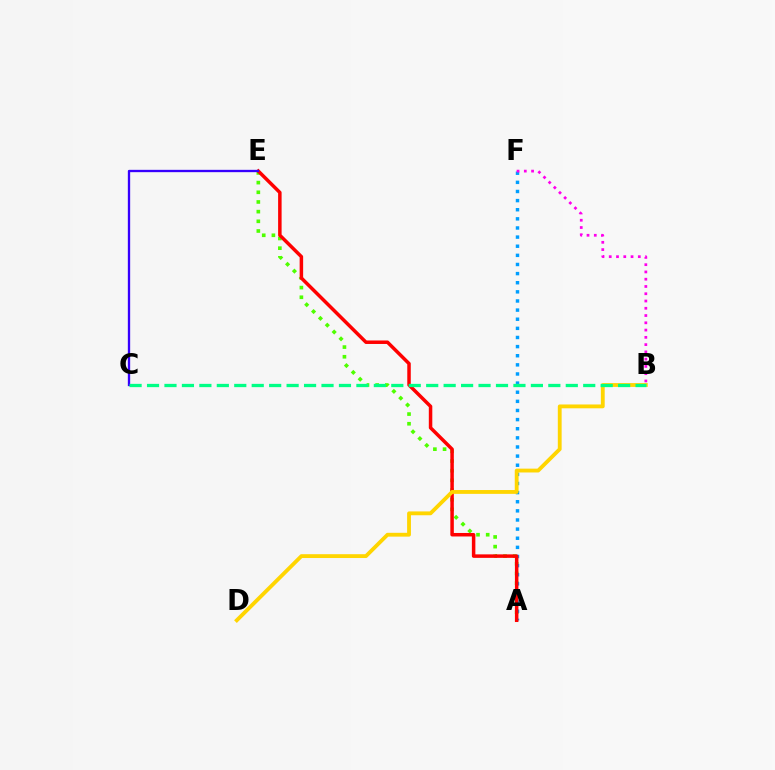{('A', 'E'): [{'color': '#4fff00', 'line_style': 'dotted', 'thickness': 2.63}, {'color': '#ff0000', 'line_style': 'solid', 'thickness': 2.51}], ('A', 'F'): [{'color': '#009eff', 'line_style': 'dotted', 'thickness': 2.48}], ('B', 'F'): [{'color': '#ff00ed', 'line_style': 'dotted', 'thickness': 1.97}], ('C', 'E'): [{'color': '#3700ff', 'line_style': 'solid', 'thickness': 1.68}], ('B', 'D'): [{'color': '#ffd500', 'line_style': 'solid', 'thickness': 2.76}], ('B', 'C'): [{'color': '#00ff86', 'line_style': 'dashed', 'thickness': 2.37}]}